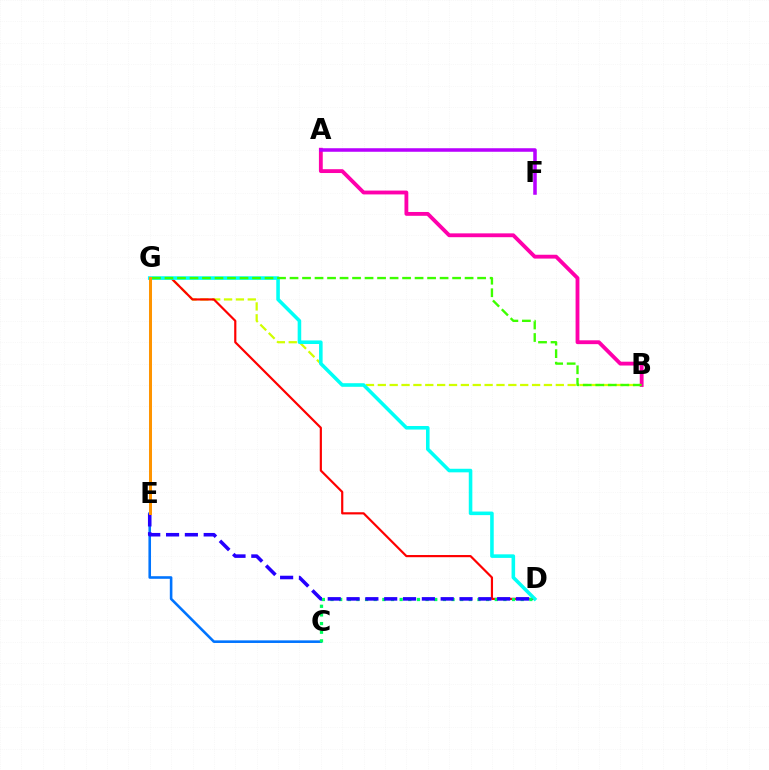{('B', 'G'): [{'color': '#d1ff00', 'line_style': 'dashed', 'thickness': 1.61}, {'color': '#3dff00', 'line_style': 'dashed', 'thickness': 1.7}], ('C', 'E'): [{'color': '#0074ff', 'line_style': 'solid', 'thickness': 1.87}], ('D', 'G'): [{'color': '#ff0000', 'line_style': 'solid', 'thickness': 1.57}, {'color': '#00fff6', 'line_style': 'solid', 'thickness': 2.57}], ('A', 'B'): [{'color': '#ff00ac', 'line_style': 'solid', 'thickness': 2.76}], ('C', 'D'): [{'color': '#00ff5c', 'line_style': 'dotted', 'thickness': 2.35}], ('A', 'F'): [{'color': '#b900ff', 'line_style': 'solid', 'thickness': 2.54}], ('D', 'E'): [{'color': '#2500ff', 'line_style': 'dashed', 'thickness': 2.56}], ('E', 'G'): [{'color': '#ff9400', 'line_style': 'solid', 'thickness': 2.17}]}